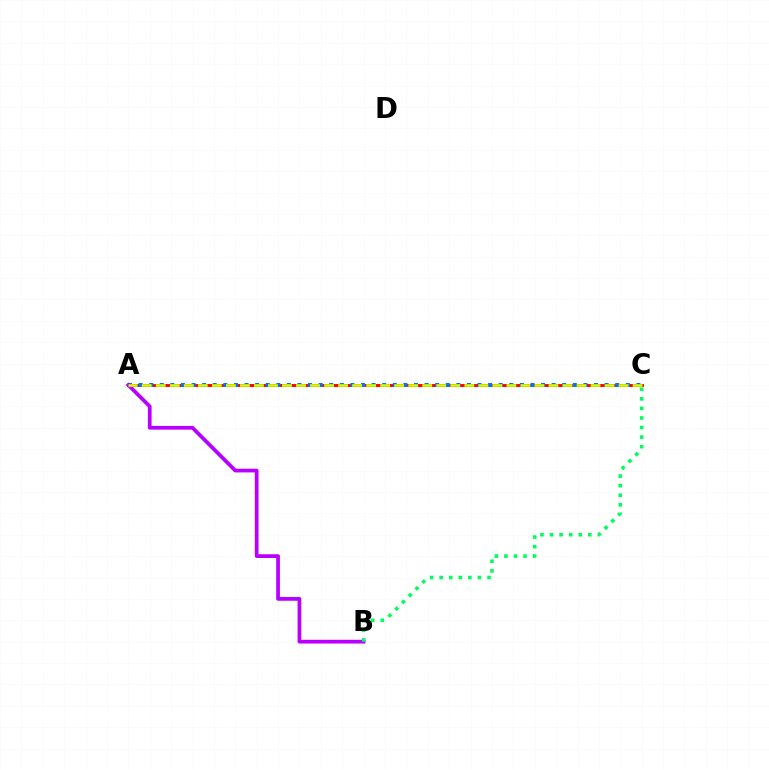{('A', 'C'): [{'color': '#ff0000', 'line_style': 'solid', 'thickness': 2.09}, {'color': '#0074ff', 'line_style': 'dotted', 'thickness': 2.88}, {'color': '#d1ff00', 'line_style': 'dashed', 'thickness': 1.91}], ('A', 'B'): [{'color': '#b900ff', 'line_style': 'solid', 'thickness': 2.7}], ('B', 'C'): [{'color': '#00ff5c', 'line_style': 'dotted', 'thickness': 2.6}]}